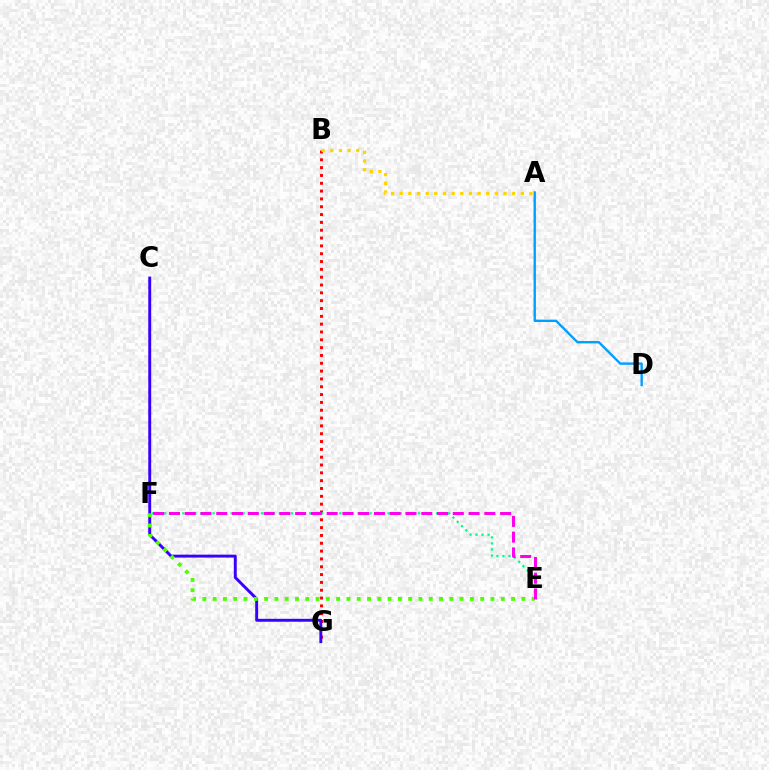{('B', 'G'): [{'color': '#ff0000', 'line_style': 'dotted', 'thickness': 2.13}], ('C', 'G'): [{'color': '#3700ff', 'line_style': 'solid', 'thickness': 2.1}], ('E', 'F'): [{'color': '#00ff86', 'line_style': 'dotted', 'thickness': 1.64}, {'color': '#4fff00', 'line_style': 'dotted', 'thickness': 2.8}, {'color': '#ff00ed', 'line_style': 'dashed', 'thickness': 2.14}], ('A', 'B'): [{'color': '#ffd500', 'line_style': 'dotted', 'thickness': 2.35}], ('A', 'D'): [{'color': '#009eff', 'line_style': 'solid', 'thickness': 1.7}]}